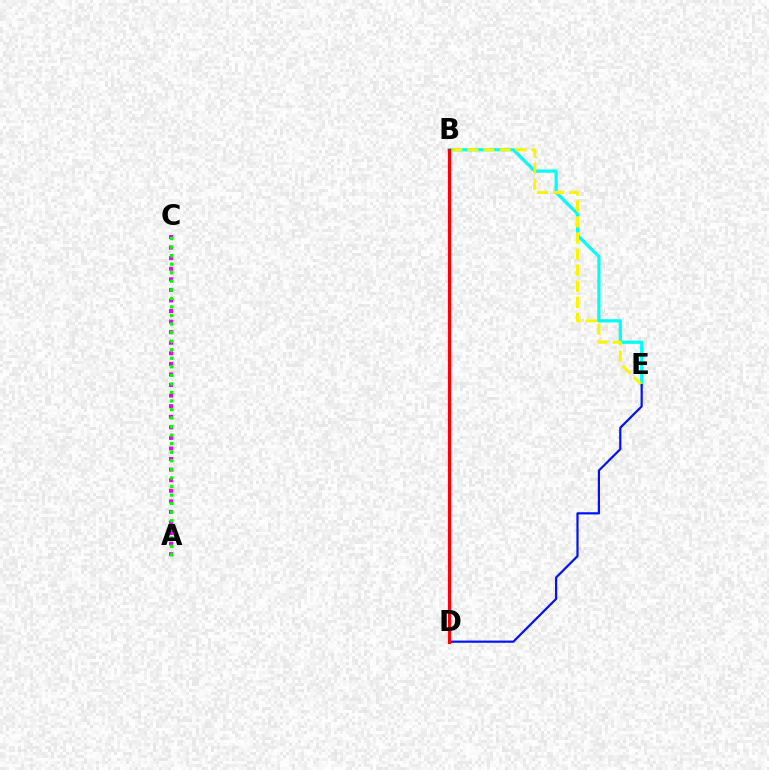{('B', 'E'): [{'color': '#00fff6', 'line_style': 'solid', 'thickness': 2.31}, {'color': '#fcf500', 'line_style': 'dashed', 'thickness': 2.19}], ('A', 'C'): [{'color': '#ee00ff', 'line_style': 'dotted', 'thickness': 2.87}, {'color': '#08ff00', 'line_style': 'dotted', 'thickness': 2.32}], ('D', 'E'): [{'color': '#0010ff', 'line_style': 'solid', 'thickness': 1.58}], ('B', 'D'): [{'color': '#ff0000', 'line_style': 'solid', 'thickness': 2.32}]}